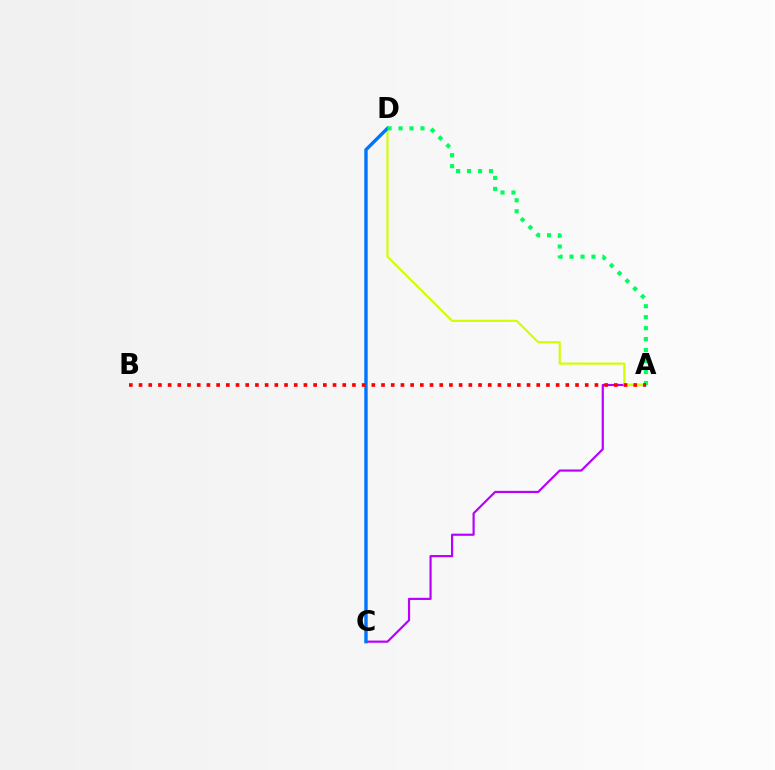{('A', 'C'): [{'color': '#b900ff', 'line_style': 'solid', 'thickness': 1.57}], ('A', 'D'): [{'color': '#d1ff00', 'line_style': 'solid', 'thickness': 1.56}, {'color': '#00ff5c', 'line_style': 'dotted', 'thickness': 2.98}], ('C', 'D'): [{'color': '#0074ff', 'line_style': 'solid', 'thickness': 2.44}], ('A', 'B'): [{'color': '#ff0000', 'line_style': 'dotted', 'thickness': 2.64}]}